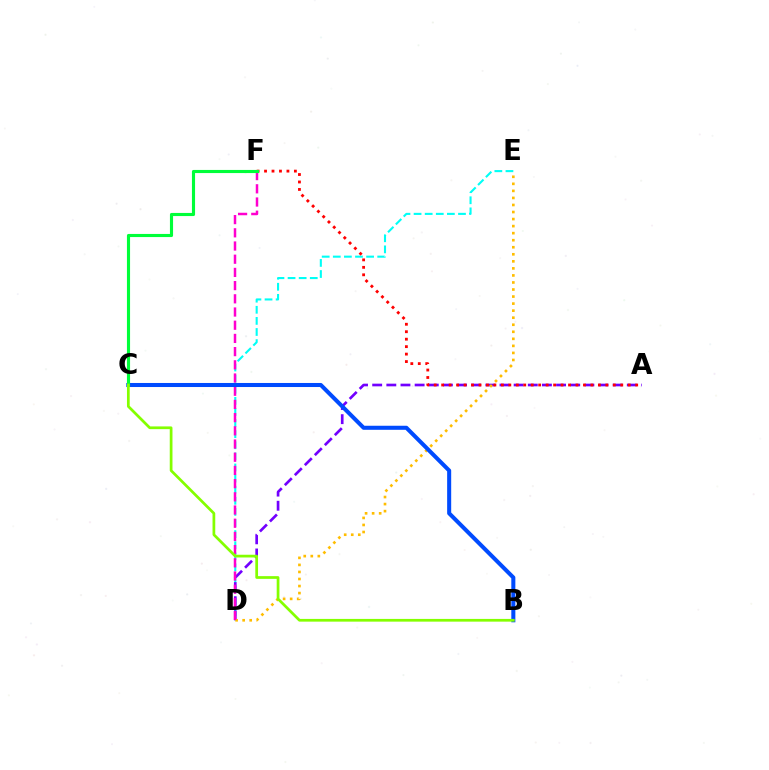{('D', 'E'): [{'color': '#00fff6', 'line_style': 'dashed', 'thickness': 1.51}, {'color': '#ffbd00', 'line_style': 'dotted', 'thickness': 1.91}], ('A', 'D'): [{'color': '#7200ff', 'line_style': 'dashed', 'thickness': 1.92}], ('A', 'F'): [{'color': '#ff0000', 'line_style': 'dotted', 'thickness': 2.03}], ('D', 'F'): [{'color': '#ff00cf', 'line_style': 'dashed', 'thickness': 1.79}], ('B', 'C'): [{'color': '#004bff', 'line_style': 'solid', 'thickness': 2.91}, {'color': '#84ff00', 'line_style': 'solid', 'thickness': 1.96}], ('C', 'F'): [{'color': '#00ff39', 'line_style': 'solid', 'thickness': 2.25}]}